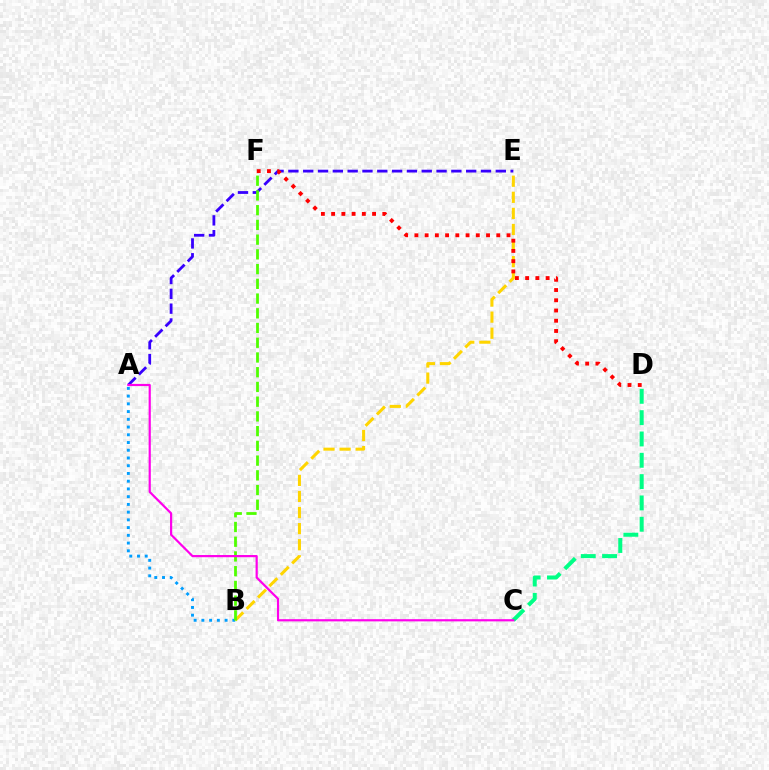{('A', 'E'): [{'color': '#3700ff', 'line_style': 'dashed', 'thickness': 2.01}], ('A', 'B'): [{'color': '#009eff', 'line_style': 'dotted', 'thickness': 2.1}], ('B', 'E'): [{'color': '#ffd500', 'line_style': 'dashed', 'thickness': 2.19}], ('C', 'D'): [{'color': '#00ff86', 'line_style': 'dashed', 'thickness': 2.9}], ('B', 'F'): [{'color': '#4fff00', 'line_style': 'dashed', 'thickness': 2.0}], ('D', 'F'): [{'color': '#ff0000', 'line_style': 'dotted', 'thickness': 2.78}], ('A', 'C'): [{'color': '#ff00ed', 'line_style': 'solid', 'thickness': 1.58}]}